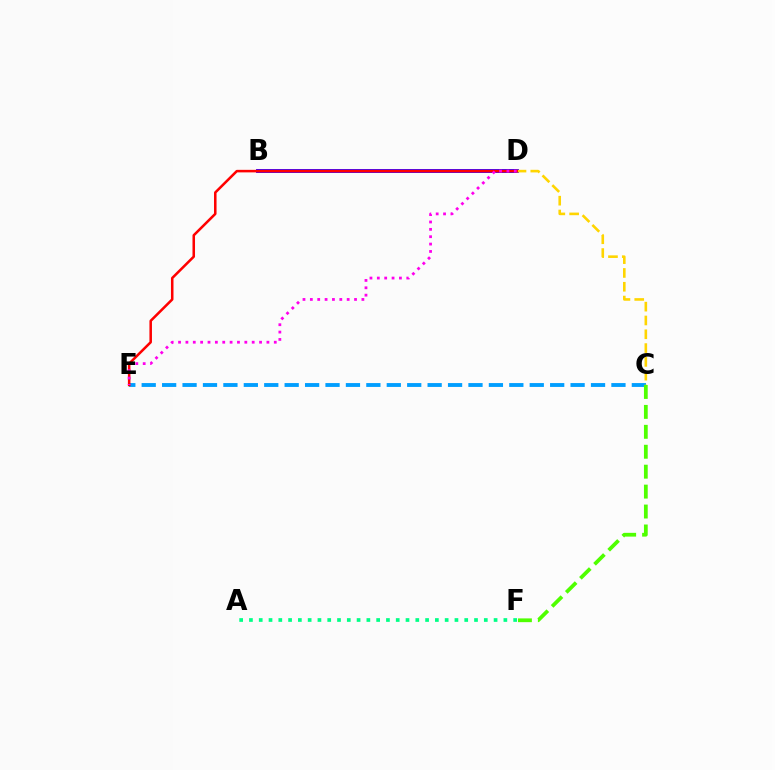{('C', 'E'): [{'color': '#009eff', 'line_style': 'dashed', 'thickness': 2.77}], ('B', 'D'): [{'color': '#3700ff', 'line_style': 'solid', 'thickness': 2.81}], ('C', 'D'): [{'color': '#ffd500', 'line_style': 'dashed', 'thickness': 1.88}], ('D', 'E'): [{'color': '#ff0000', 'line_style': 'solid', 'thickness': 1.82}, {'color': '#ff00ed', 'line_style': 'dotted', 'thickness': 2.0}], ('C', 'F'): [{'color': '#4fff00', 'line_style': 'dashed', 'thickness': 2.71}], ('A', 'F'): [{'color': '#00ff86', 'line_style': 'dotted', 'thickness': 2.66}]}